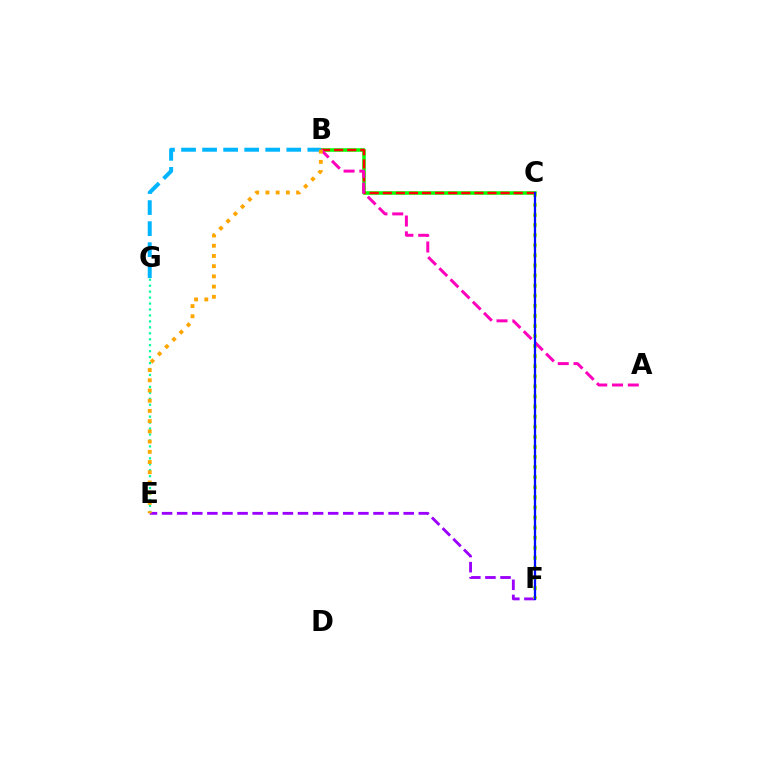{('B', 'C'): [{'color': '#08ff00', 'line_style': 'solid', 'thickness': 2.55}, {'color': '#ff0000', 'line_style': 'dashed', 'thickness': 1.78}], ('E', 'F'): [{'color': '#9b00ff', 'line_style': 'dashed', 'thickness': 2.05}], ('C', 'F'): [{'color': '#b3ff00', 'line_style': 'dotted', 'thickness': 2.74}, {'color': '#0010ff', 'line_style': 'solid', 'thickness': 1.64}], ('A', 'B'): [{'color': '#ff00bd', 'line_style': 'dashed', 'thickness': 2.14}], ('B', 'G'): [{'color': '#00b5ff', 'line_style': 'dashed', 'thickness': 2.86}], ('E', 'G'): [{'color': '#00ff9d', 'line_style': 'dotted', 'thickness': 1.62}], ('B', 'E'): [{'color': '#ffa500', 'line_style': 'dotted', 'thickness': 2.78}]}